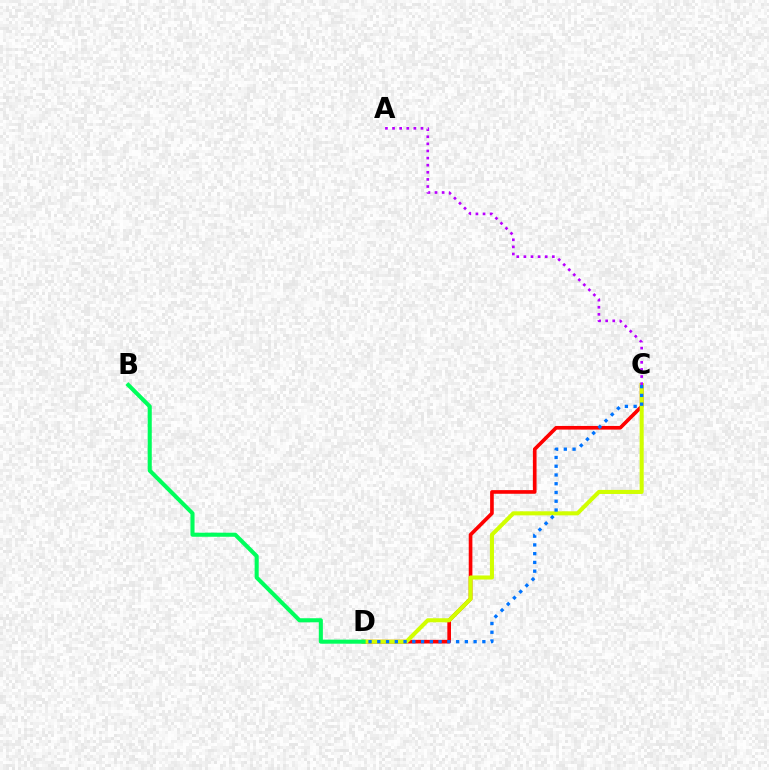{('C', 'D'): [{'color': '#ff0000', 'line_style': 'solid', 'thickness': 2.63}, {'color': '#d1ff00', 'line_style': 'solid', 'thickness': 2.92}, {'color': '#0074ff', 'line_style': 'dotted', 'thickness': 2.38}], ('A', 'C'): [{'color': '#b900ff', 'line_style': 'dotted', 'thickness': 1.93}], ('B', 'D'): [{'color': '#00ff5c', 'line_style': 'solid', 'thickness': 2.93}]}